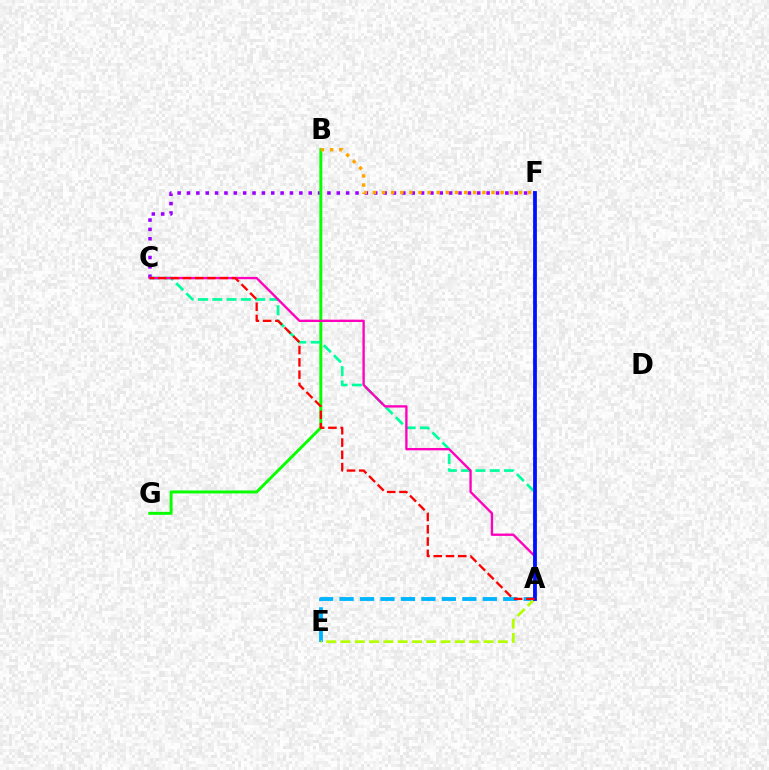{('A', 'E'): [{'color': '#00b5ff', 'line_style': 'dashed', 'thickness': 2.78}, {'color': '#b3ff00', 'line_style': 'dashed', 'thickness': 1.94}], ('C', 'F'): [{'color': '#9b00ff', 'line_style': 'dotted', 'thickness': 2.54}], ('B', 'G'): [{'color': '#08ff00', 'line_style': 'solid', 'thickness': 2.13}], ('A', 'C'): [{'color': '#00ff9d', 'line_style': 'dashed', 'thickness': 1.94}, {'color': '#ff00bd', 'line_style': 'solid', 'thickness': 1.69}, {'color': '#ff0000', 'line_style': 'dashed', 'thickness': 1.67}], ('B', 'F'): [{'color': '#ffa500', 'line_style': 'dotted', 'thickness': 2.48}], ('A', 'F'): [{'color': '#0010ff', 'line_style': 'solid', 'thickness': 2.71}]}